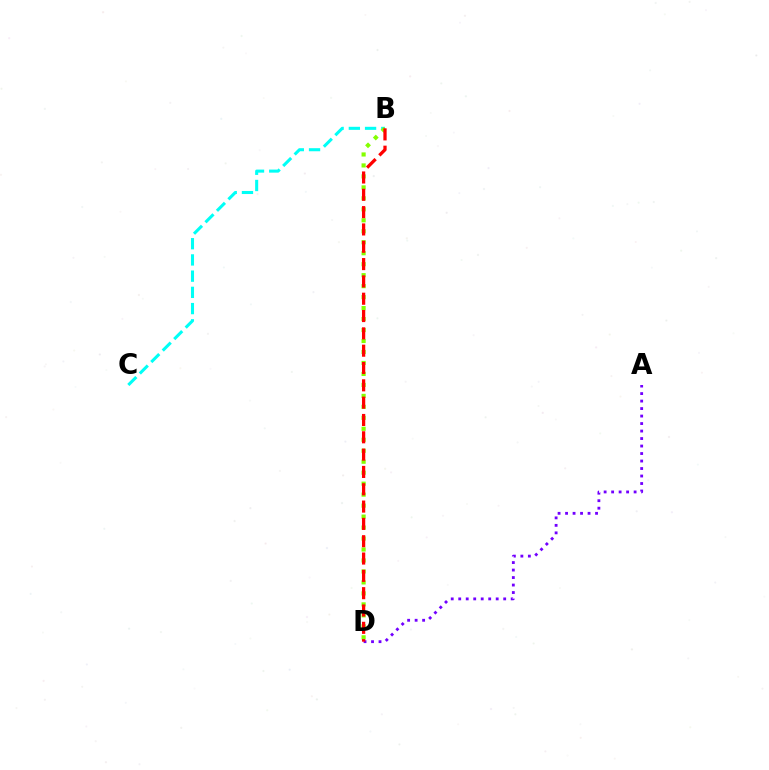{('B', 'C'): [{'color': '#00fff6', 'line_style': 'dashed', 'thickness': 2.2}], ('A', 'D'): [{'color': '#7200ff', 'line_style': 'dotted', 'thickness': 2.04}], ('B', 'D'): [{'color': '#84ff00', 'line_style': 'dotted', 'thickness': 2.98}, {'color': '#ff0000', 'line_style': 'dashed', 'thickness': 2.35}]}